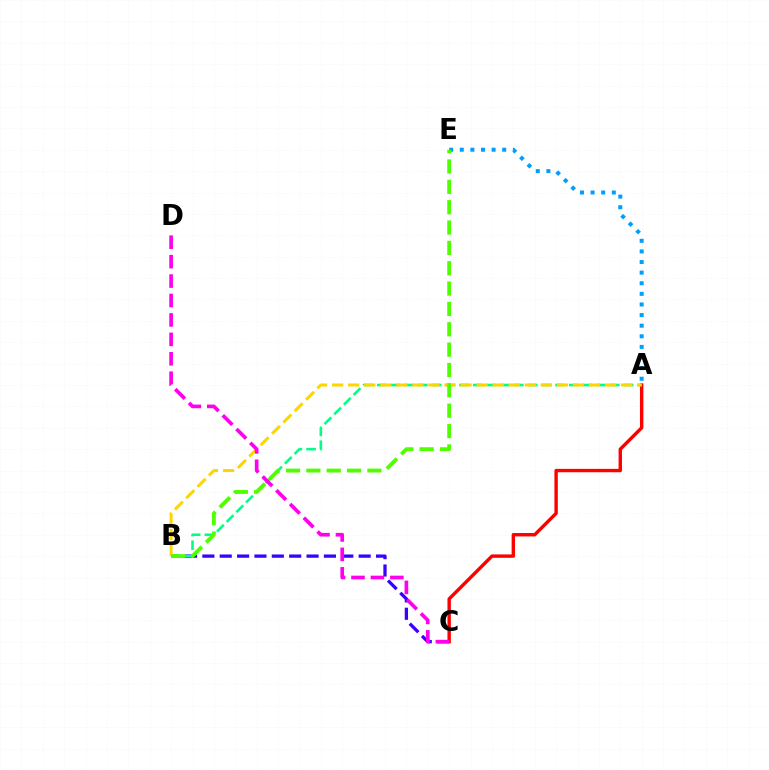{('B', 'C'): [{'color': '#3700ff', 'line_style': 'dashed', 'thickness': 2.36}], ('A', 'C'): [{'color': '#ff0000', 'line_style': 'solid', 'thickness': 2.45}], ('A', 'B'): [{'color': '#00ff86', 'line_style': 'dashed', 'thickness': 1.86}, {'color': '#ffd500', 'line_style': 'dashed', 'thickness': 2.18}], ('A', 'E'): [{'color': '#009eff', 'line_style': 'dotted', 'thickness': 2.88}], ('B', 'E'): [{'color': '#4fff00', 'line_style': 'dashed', 'thickness': 2.76}], ('C', 'D'): [{'color': '#ff00ed', 'line_style': 'dashed', 'thickness': 2.64}]}